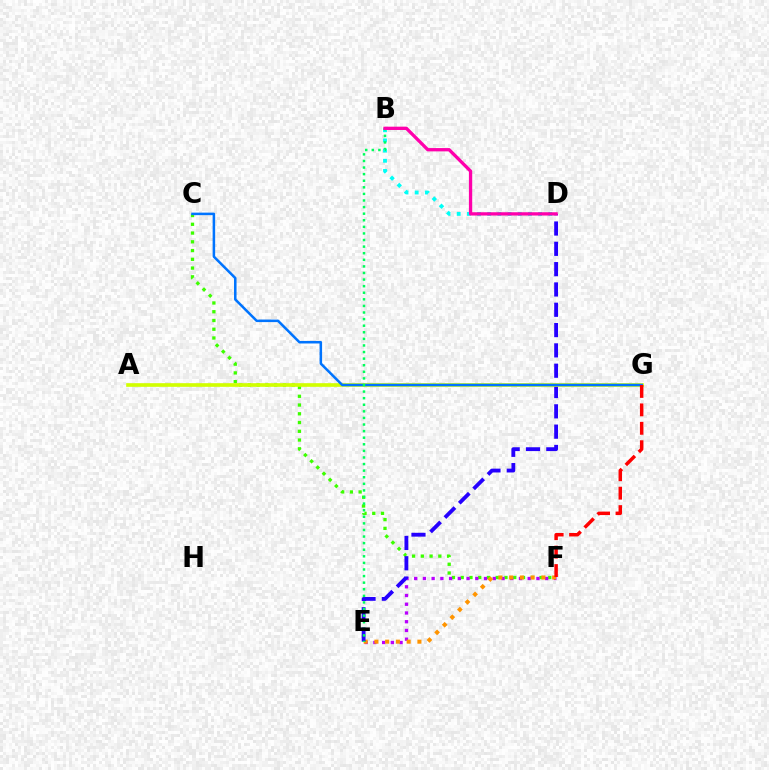{('C', 'F'): [{'color': '#3dff00', 'line_style': 'dotted', 'thickness': 2.38}], ('E', 'F'): [{'color': '#b900ff', 'line_style': 'dotted', 'thickness': 2.37}, {'color': '#ff9400', 'line_style': 'dotted', 'thickness': 2.92}], ('B', 'D'): [{'color': '#00fff6', 'line_style': 'dotted', 'thickness': 2.76}, {'color': '#ff00ac', 'line_style': 'solid', 'thickness': 2.38}], ('D', 'E'): [{'color': '#2500ff', 'line_style': 'dashed', 'thickness': 2.76}], ('A', 'G'): [{'color': '#d1ff00', 'line_style': 'solid', 'thickness': 2.63}], ('C', 'G'): [{'color': '#0074ff', 'line_style': 'solid', 'thickness': 1.82}], ('B', 'E'): [{'color': '#00ff5c', 'line_style': 'dotted', 'thickness': 1.79}], ('F', 'G'): [{'color': '#ff0000', 'line_style': 'dashed', 'thickness': 2.5}]}